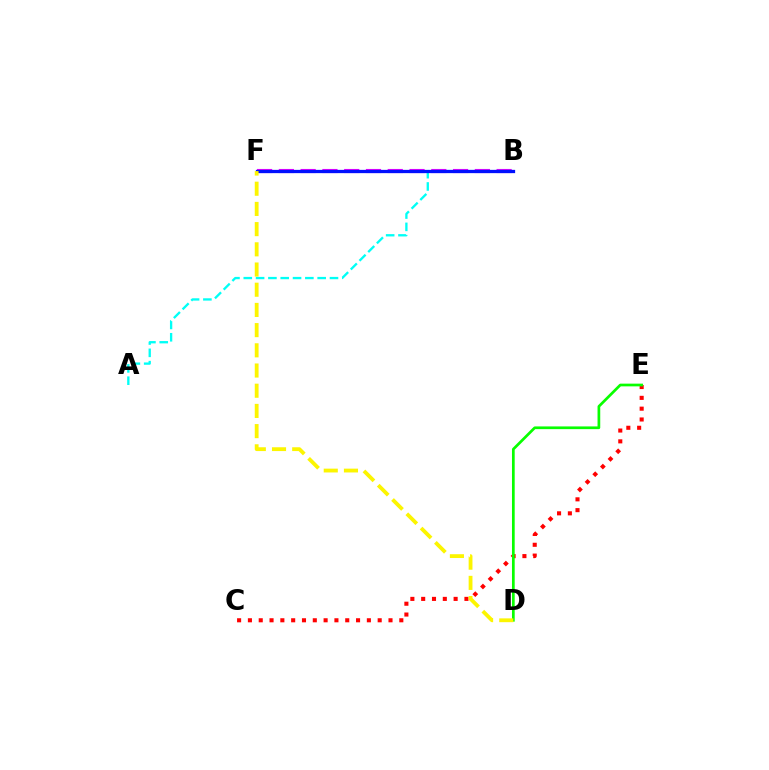{('B', 'F'): [{'color': '#ee00ff', 'line_style': 'dashed', 'thickness': 2.96}, {'color': '#0010ff', 'line_style': 'solid', 'thickness': 2.35}], ('A', 'B'): [{'color': '#00fff6', 'line_style': 'dashed', 'thickness': 1.67}], ('C', 'E'): [{'color': '#ff0000', 'line_style': 'dotted', 'thickness': 2.94}], ('D', 'E'): [{'color': '#08ff00', 'line_style': 'solid', 'thickness': 1.95}], ('D', 'F'): [{'color': '#fcf500', 'line_style': 'dashed', 'thickness': 2.74}]}